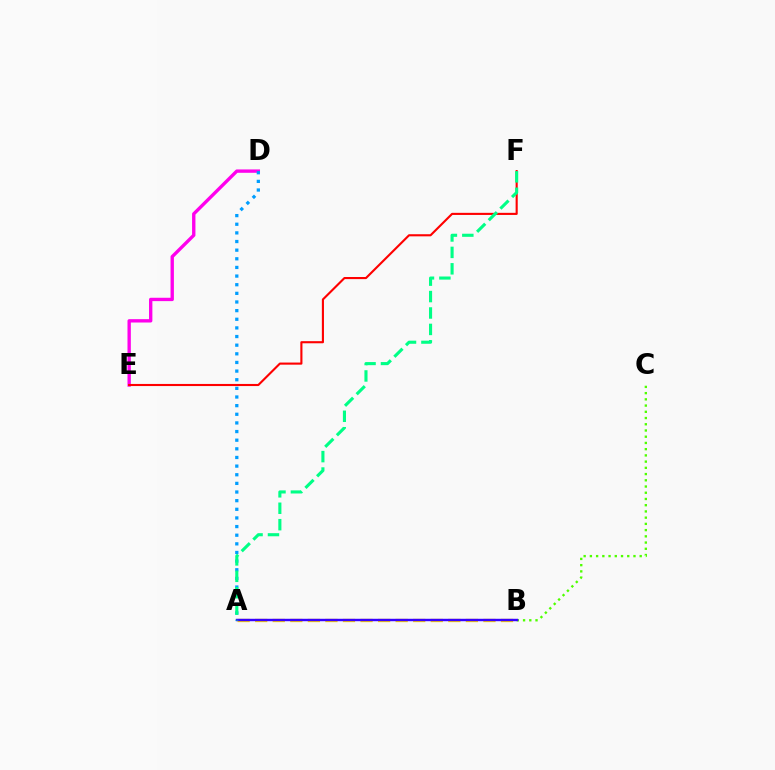{('B', 'C'): [{'color': '#4fff00', 'line_style': 'dotted', 'thickness': 1.69}], ('A', 'B'): [{'color': '#ffd500', 'line_style': 'dashed', 'thickness': 2.39}, {'color': '#3700ff', 'line_style': 'solid', 'thickness': 1.75}], ('D', 'E'): [{'color': '#ff00ed', 'line_style': 'solid', 'thickness': 2.42}], ('A', 'D'): [{'color': '#009eff', 'line_style': 'dotted', 'thickness': 2.35}], ('E', 'F'): [{'color': '#ff0000', 'line_style': 'solid', 'thickness': 1.52}], ('A', 'F'): [{'color': '#00ff86', 'line_style': 'dashed', 'thickness': 2.23}]}